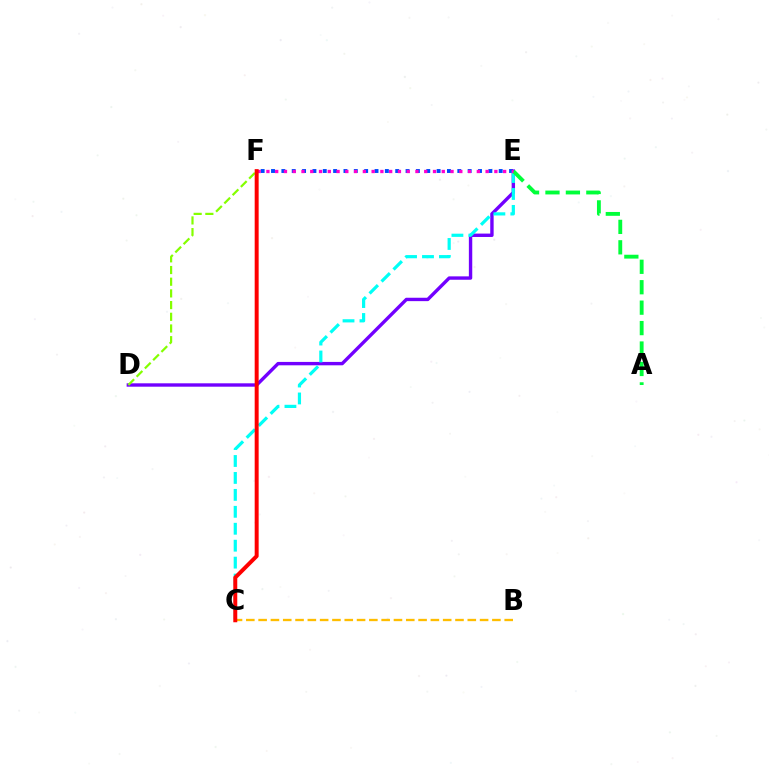{('E', 'F'): [{'color': '#004bff', 'line_style': 'dotted', 'thickness': 2.81}, {'color': '#ff00cf', 'line_style': 'dotted', 'thickness': 2.38}], ('D', 'E'): [{'color': '#7200ff', 'line_style': 'solid', 'thickness': 2.44}], ('B', 'C'): [{'color': '#ffbd00', 'line_style': 'dashed', 'thickness': 1.67}], ('C', 'E'): [{'color': '#00fff6', 'line_style': 'dashed', 'thickness': 2.3}], ('D', 'F'): [{'color': '#84ff00', 'line_style': 'dashed', 'thickness': 1.59}], ('A', 'E'): [{'color': '#00ff39', 'line_style': 'dashed', 'thickness': 2.78}], ('C', 'F'): [{'color': '#ff0000', 'line_style': 'solid', 'thickness': 2.85}]}